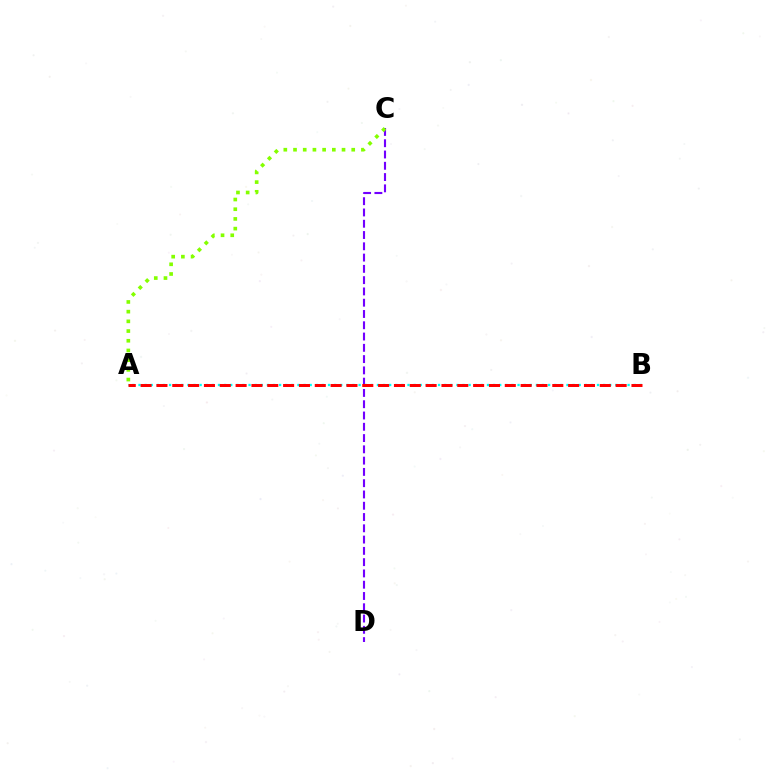{('C', 'D'): [{'color': '#7200ff', 'line_style': 'dashed', 'thickness': 1.53}], ('A', 'B'): [{'color': '#00fff6', 'line_style': 'dotted', 'thickness': 1.66}, {'color': '#ff0000', 'line_style': 'dashed', 'thickness': 2.15}], ('A', 'C'): [{'color': '#84ff00', 'line_style': 'dotted', 'thickness': 2.64}]}